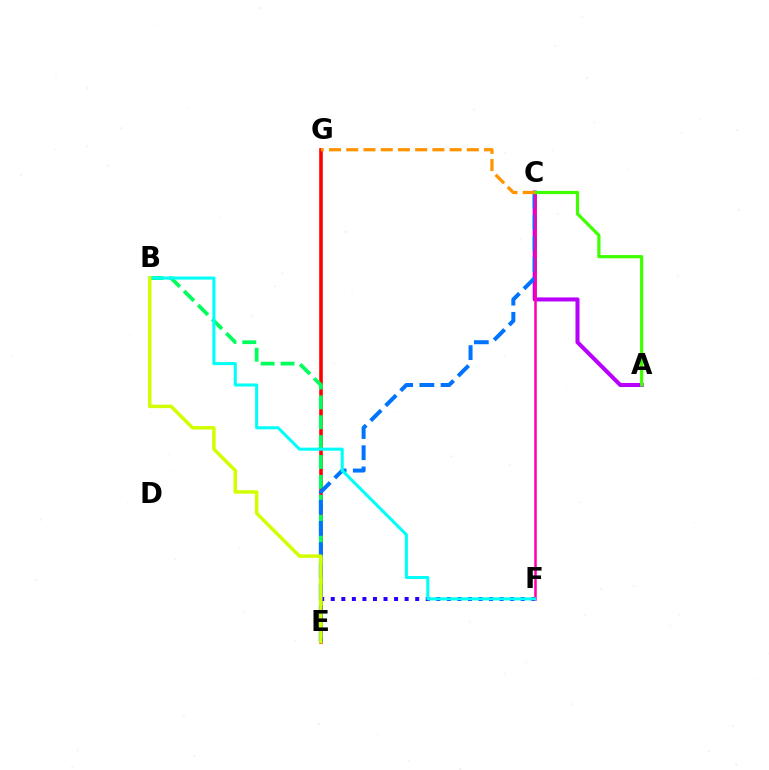{('A', 'C'): [{'color': '#b900ff', 'line_style': 'solid', 'thickness': 2.91}, {'color': '#3dff00', 'line_style': 'solid', 'thickness': 2.3}], ('E', 'G'): [{'color': '#ff0000', 'line_style': 'solid', 'thickness': 2.59}], ('B', 'E'): [{'color': '#00ff5c', 'line_style': 'dashed', 'thickness': 2.7}, {'color': '#d1ff00', 'line_style': 'solid', 'thickness': 2.5}], ('C', 'E'): [{'color': '#0074ff', 'line_style': 'dashed', 'thickness': 2.88}], ('C', 'F'): [{'color': '#ff00ac', 'line_style': 'solid', 'thickness': 1.82}], ('E', 'F'): [{'color': '#2500ff', 'line_style': 'dotted', 'thickness': 2.87}], ('B', 'F'): [{'color': '#00fff6', 'line_style': 'solid', 'thickness': 2.2}], ('C', 'G'): [{'color': '#ff9400', 'line_style': 'dashed', 'thickness': 2.34}]}